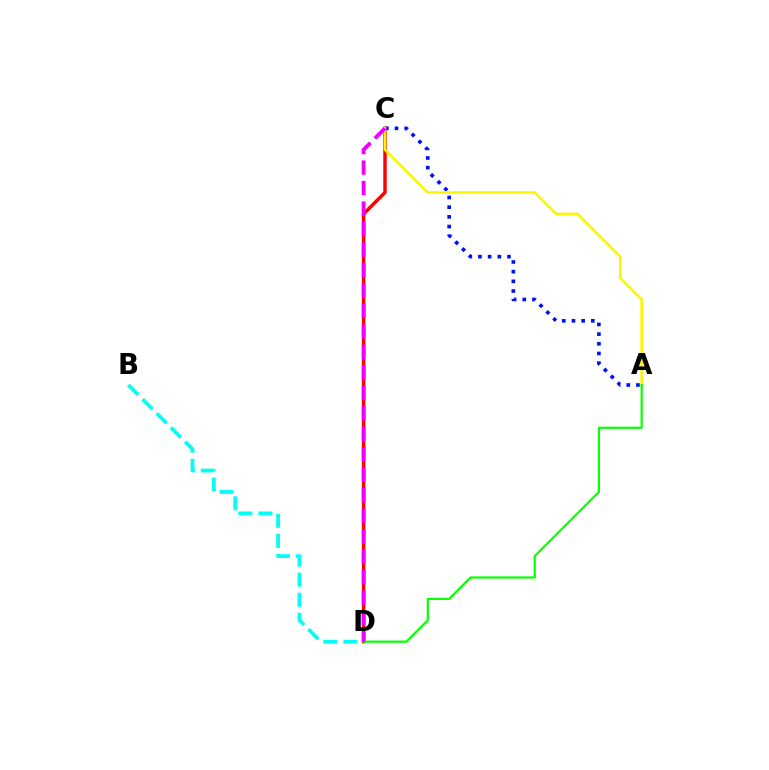{('C', 'D'): [{'color': '#ff0000', 'line_style': 'solid', 'thickness': 2.5}, {'color': '#ee00ff', 'line_style': 'dashed', 'thickness': 2.78}], ('B', 'D'): [{'color': '#00fff6', 'line_style': 'dashed', 'thickness': 2.73}], ('A', 'C'): [{'color': '#0010ff', 'line_style': 'dotted', 'thickness': 2.63}, {'color': '#fcf500', 'line_style': 'solid', 'thickness': 1.86}], ('A', 'D'): [{'color': '#08ff00', 'line_style': 'solid', 'thickness': 1.58}]}